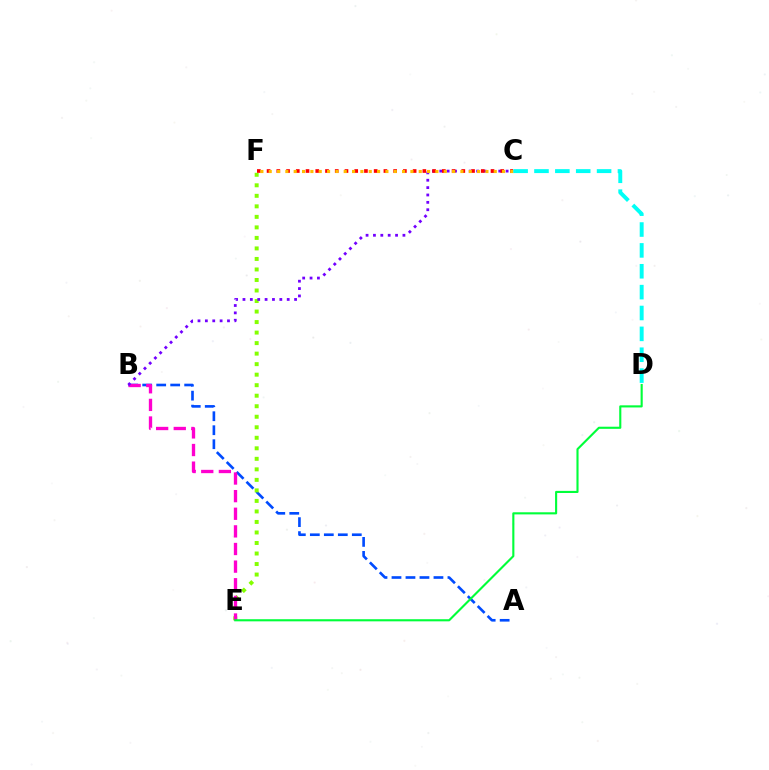{('A', 'B'): [{'color': '#004bff', 'line_style': 'dashed', 'thickness': 1.9}], ('E', 'F'): [{'color': '#84ff00', 'line_style': 'dotted', 'thickness': 2.86}], ('B', 'E'): [{'color': '#ff00cf', 'line_style': 'dashed', 'thickness': 2.39}], ('B', 'C'): [{'color': '#7200ff', 'line_style': 'dotted', 'thickness': 2.0}], ('C', 'F'): [{'color': '#ff0000', 'line_style': 'dotted', 'thickness': 2.65}, {'color': '#ffbd00', 'line_style': 'dotted', 'thickness': 2.26}], ('D', 'E'): [{'color': '#00ff39', 'line_style': 'solid', 'thickness': 1.52}], ('C', 'D'): [{'color': '#00fff6', 'line_style': 'dashed', 'thickness': 2.83}]}